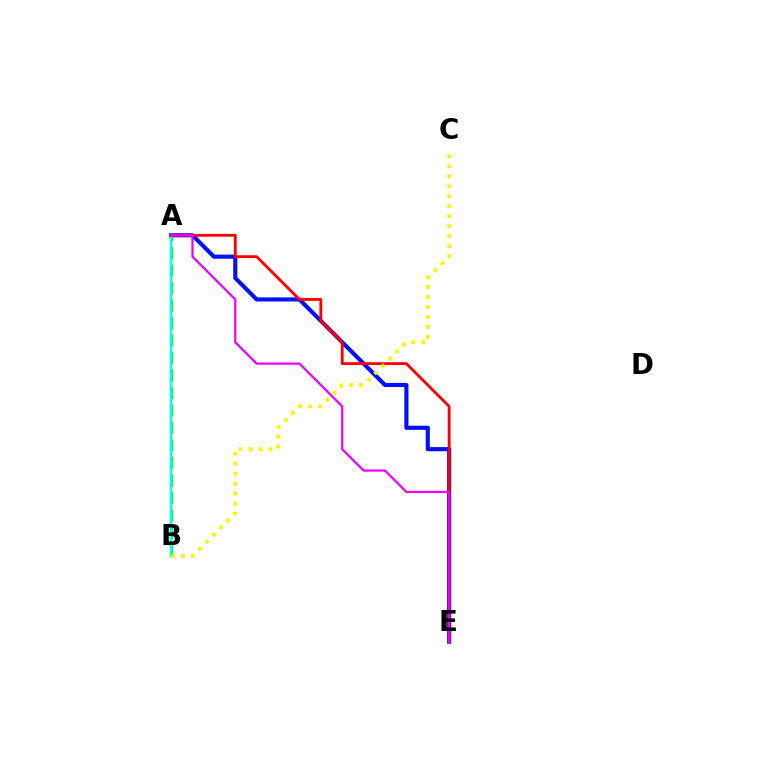{('A', 'E'): [{'color': '#0010ff', 'line_style': 'solid', 'thickness': 2.97}, {'color': '#ff0000', 'line_style': 'solid', 'thickness': 2.04}, {'color': '#ee00ff', 'line_style': 'solid', 'thickness': 1.61}], ('A', 'B'): [{'color': '#08ff00', 'line_style': 'dashed', 'thickness': 2.37}, {'color': '#00fff6', 'line_style': 'solid', 'thickness': 1.69}], ('B', 'C'): [{'color': '#fcf500', 'line_style': 'dotted', 'thickness': 2.71}]}